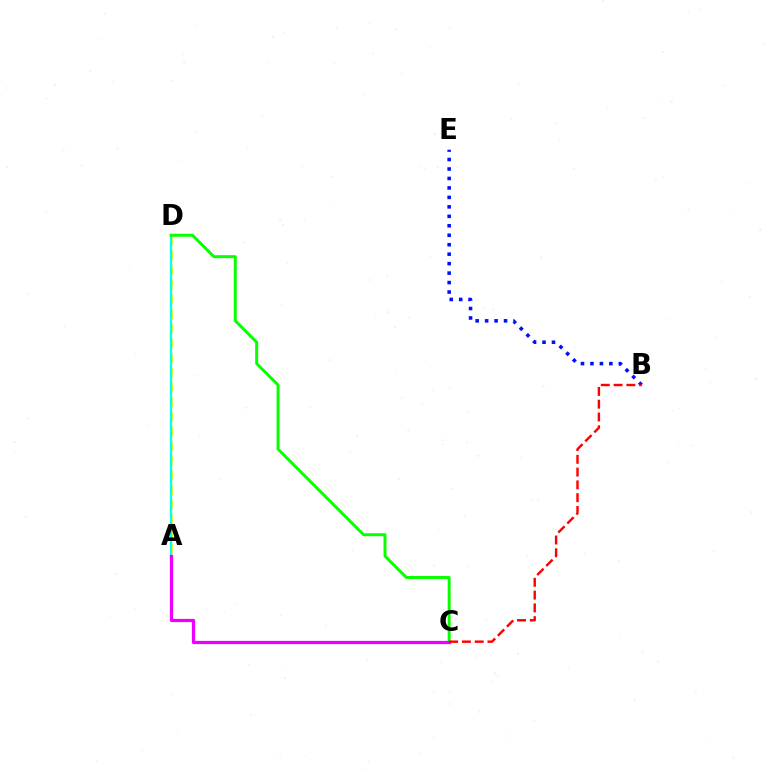{('A', 'D'): [{'color': '#fcf500', 'line_style': 'dashed', 'thickness': 1.99}, {'color': '#00fff6', 'line_style': 'solid', 'thickness': 1.65}], ('B', 'E'): [{'color': '#0010ff', 'line_style': 'dotted', 'thickness': 2.57}], ('C', 'D'): [{'color': '#08ff00', 'line_style': 'solid', 'thickness': 2.13}], ('A', 'C'): [{'color': '#ee00ff', 'line_style': 'solid', 'thickness': 2.33}], ('B', 'C'): [{'color': '#ff0000', 'line_style': 'dashed', 'thickness': 1.74}]}